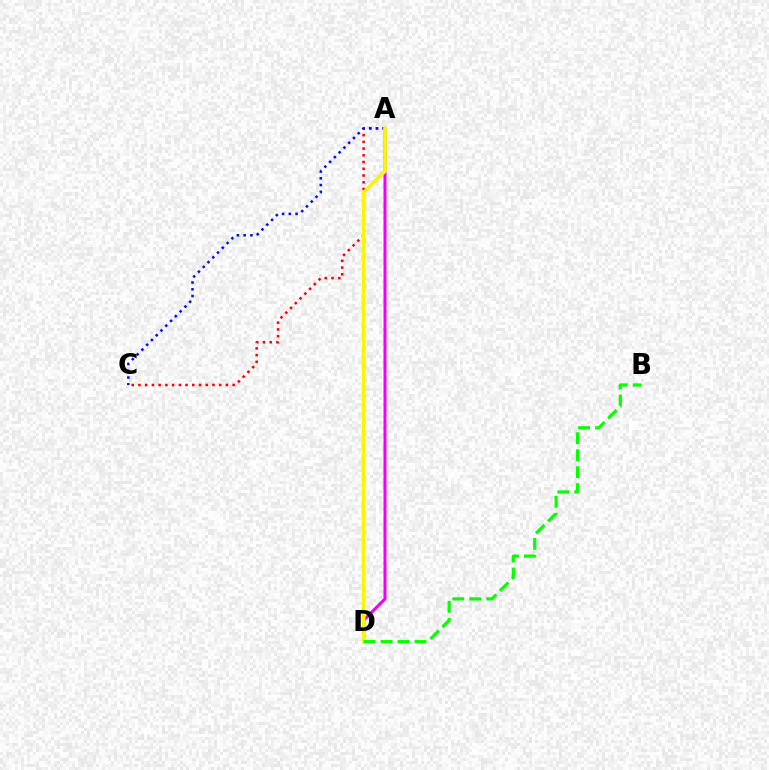{('A', 'C'): [{'color': '#ff0000', 'line_style': 'dotted', 'thickness': 1.83}, {'color': '#0010ff', 'line_style': 'dotted', 'thickness': 1.84}], ('A', 'D'): [{'color': '#ee00ff', 'line_style': 'solid', 'thickness': 2.17}, {'color': '#00fff6', 'line_style': 'dotted', 'thickness': 2.15}, {'color': '#fcf500', 'line_style': 'solid', 'thickness': 2.63}], ('B', 'D'): [{'color': '#08ff00', 'line_style': 'dashed', 'thickness': 2.31}]}